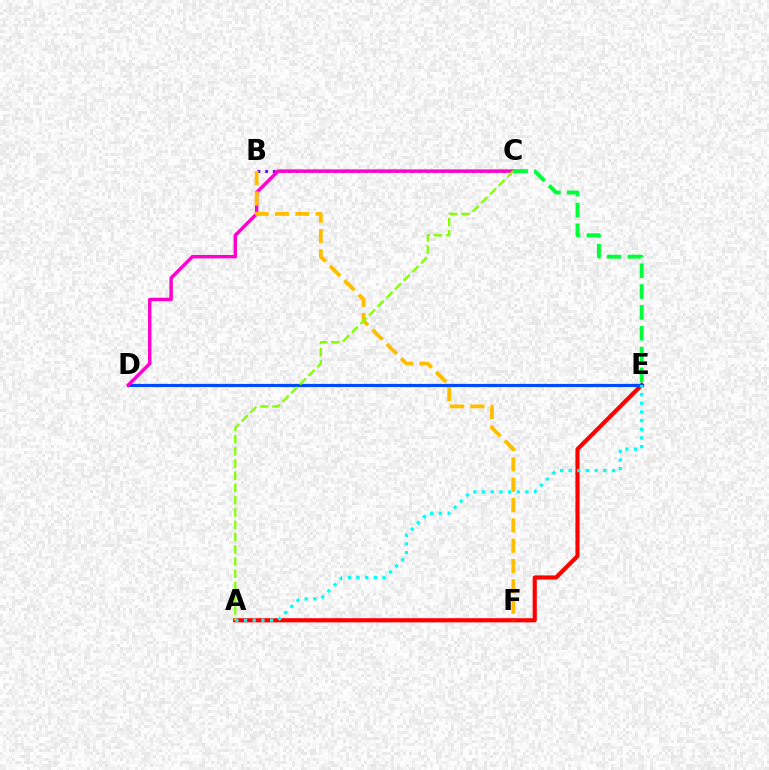{('A', 'E'): [{'color': '#ff0000', 'line_style': 'solid', 'thickness': 2.99}, {'color': '#00fff6', 'line_style': 'dotted', 'thickness': 2.36}], ('D', 'E'): [{'color': '#004bff', 'line_style': 'solid', 'thickness': 2.29}], ('B', 'C'): [{'color': '#7200ff', 'line_style': 'dotted', 'thickness': 2.08}], ('C', 'D'): [{'color': '#ff00cf', 'line_style': 'solid', 'thickness': 2.47}], ('B', 'F'): [{'color': '#ffbd00', 'line_style': 'dashed', 'thickness': 2.76}], ('C', 'E'): [{'color': '#00ff39', 'line_style': 'dashed', 'thickness': 2.83}], ('A', 'C'): [{'color': '#84ff00', 'line_style': 'dashed', 'thickness': 1.66}]}